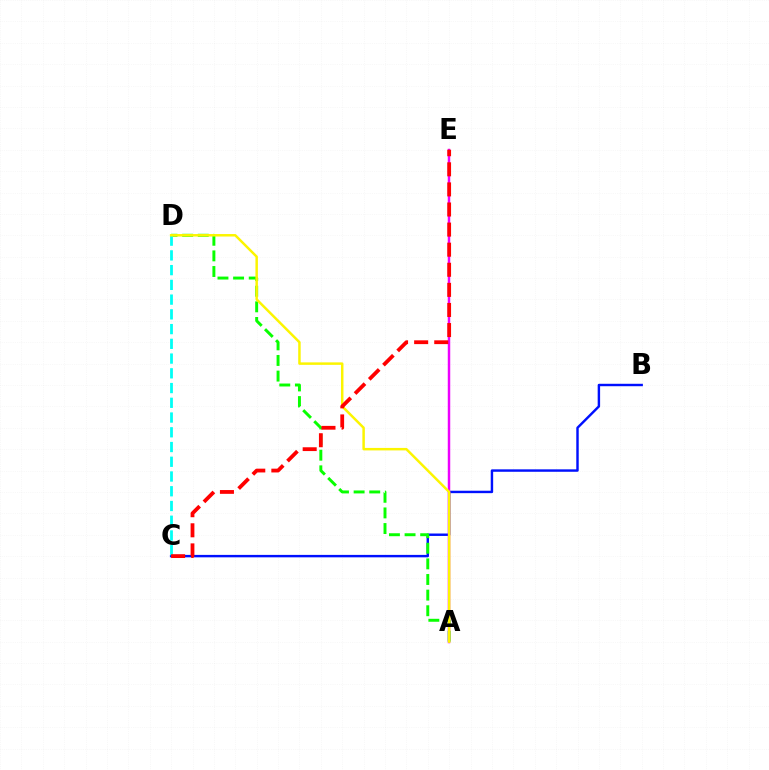{('B', 'C'): [{'color': '#0010ff', 'line_style': 'solid', 'thickness': 1.75}], ('A', 'D'): [{'color': '#08ff00', 'line_style': 'dashed', 'thickness': 2.12}, {'color': '#fcf500', 'line_style': 'solid', 'thickness': 1.79}], ('A', 'E'): [{'color': '#ee00ff', 'line_style': 'solid', 'thickness': 1.78}], ('C', 'D'): [{'color': '#00fff6', 'line_style': 'dashed', 'thickness': 2.0}], ('C', 'E'): [{'color': '#ff0000', 'line_style': 'dashed', 'thickness': 2.73}]}